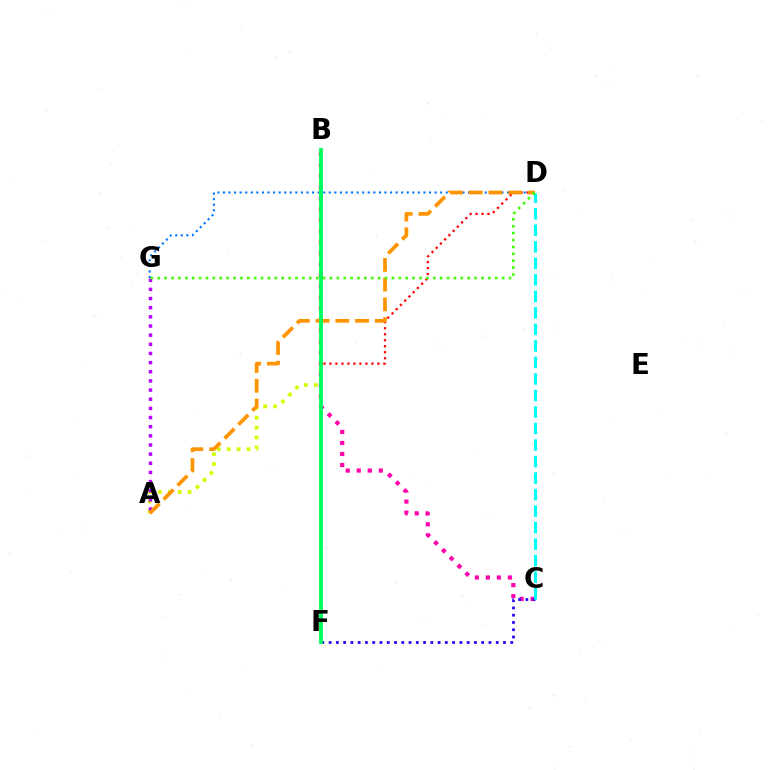{('D', 'G'): [{'color': '#0074ff', 'line_style': 'dotted', 'thickness': 1.51}, {'color': '#3dff00', 'line_style': 'dotted', 'thickness': 1.87}], ('B', 'C'): [{'color': '#ff00ac', 'line_style': 'dotted', 'thickness': 3.0}], ('A', 'B'): [{'color': '#d1ff00', 'line_style': 'dotted', 'thickness': 2.69}], ('A', 'G'): [{'color': '#b900ff', 'line_style': 'dotted', 'thickness': 2.49}], ('C', 'F'): [{'color': '#2500ff', 'line_style': 'dotted', 'thickness': 1.97}], ('D', 'F'): [{'color': '#ff0000', 'line_style': 'dotted', 'thickness': 1.63}], ('A', 'D'): [{'color': '#ff9400', 'line_style': 'dashed', 'thickness': 2.68}], ('B', 'F'): [{'color': '#00ff5c', 'line_style': 'solid', 'thickness': 2.76}], ('C', 'D'): [{'color': '#00fff6', 'line_style': 'dashed', 'thickness': 2.24}]}